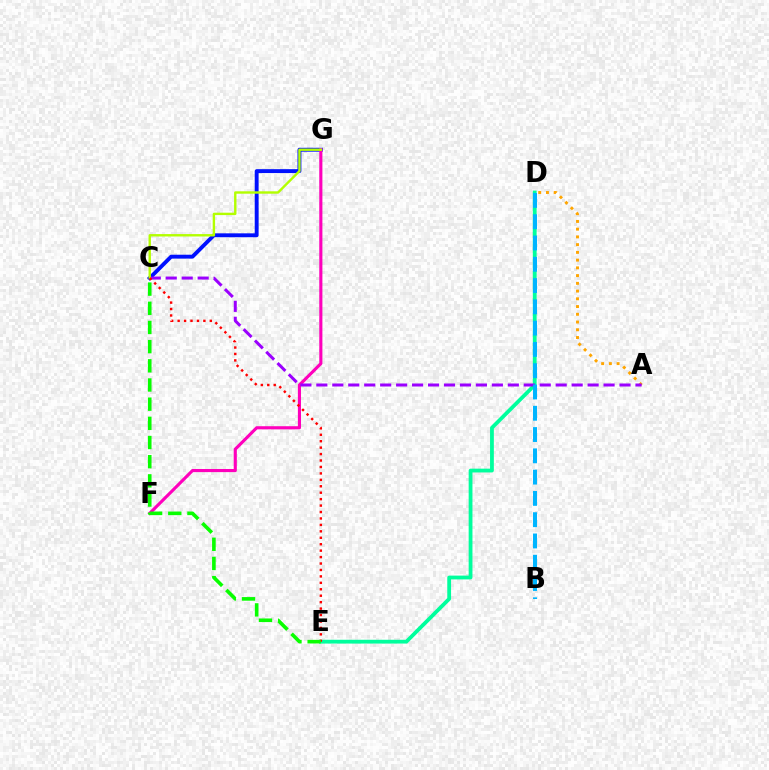{('C', 'G'): [{'color': '#0010ff', 'line_style': 'solid', 'thickness': 2.8}, {'color': '#b3ff00', 'line_style': 'solid', 'thickness': 1.72}], ('A', 'D'): [{'color': '#ffa500', 'line_style': 'dotted', 'thickness': 2.1}], ('D', 'E'): [{'color': '#00ff9d', 'line_style': 'solid', 'thickness': 2.73}], ('F', 'G'): [{'color': '#ff00bd', 'line_style': 'solid', 'thickness': 2.25}], ('A', 'C'): [{'color': '#9b00ff', 'line_style': 'dashed', 'thickness': 2.17}], ('B', 'D'): [{'color': '#00b5ff', 'line_style': 'dashed', 'thickness': 2.89}], ('C', 'E'): [{'color': '#ff0000', 'line_style': 'dotted', 'thickness': 1.75}, {'color': '#08ff00', 'line_style': 'dashed', 'thickness': 2.6}]}